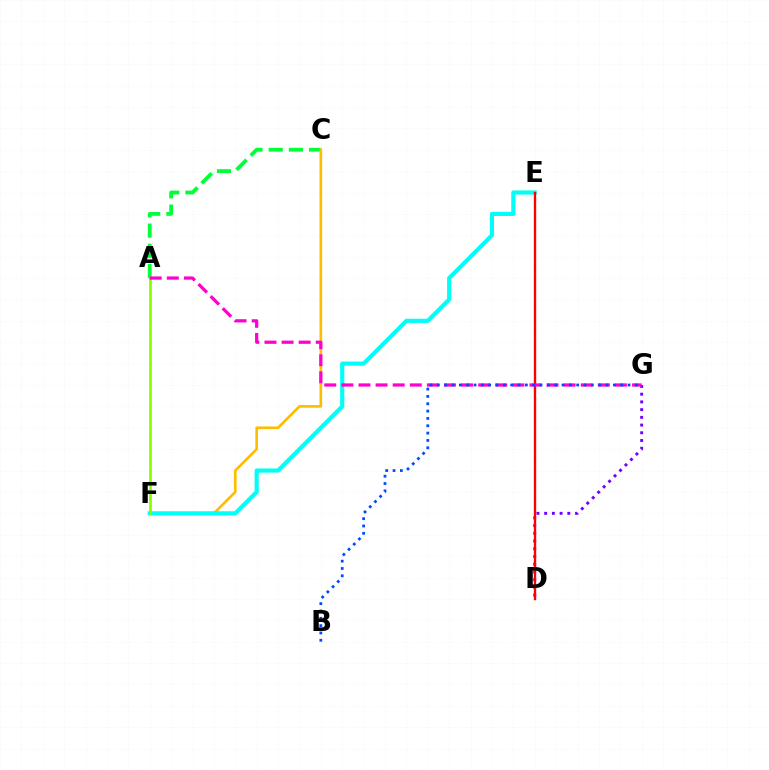{('A', 'C'): [{'color': '#00ff39', 'line_style': 'dashed', 'thickness': 2.74}], ('C', 'F'): [{'color': '#ffbd00', 'line_style': 'solid', 'thickness': 1.91}], ('D', 'G'): [{'color': '#7200ff', 'line_style': 'dotted', 'thickness': 2.1}], ('E', 'F'): [{'color': '#00fff6', 'line_style': 'solid', 'thickness': 2.99}], ('D', 'E'): [{'color': '#ff0000', 'line_style': 'solid', 'thickness': 1.7}], ('A', 'F'): [{'color': '#84ff00', 'line_style': 'solid', 'thickness': 1.93}], ('A', 'G'): [{'color': '#ff00cf', 'line_style': 'dashed', 'thickness': 2.32}], ('B', 'G'): [{'color': '#004bff', 'line_style': 'dotted', 'thickness': 1.99}]}